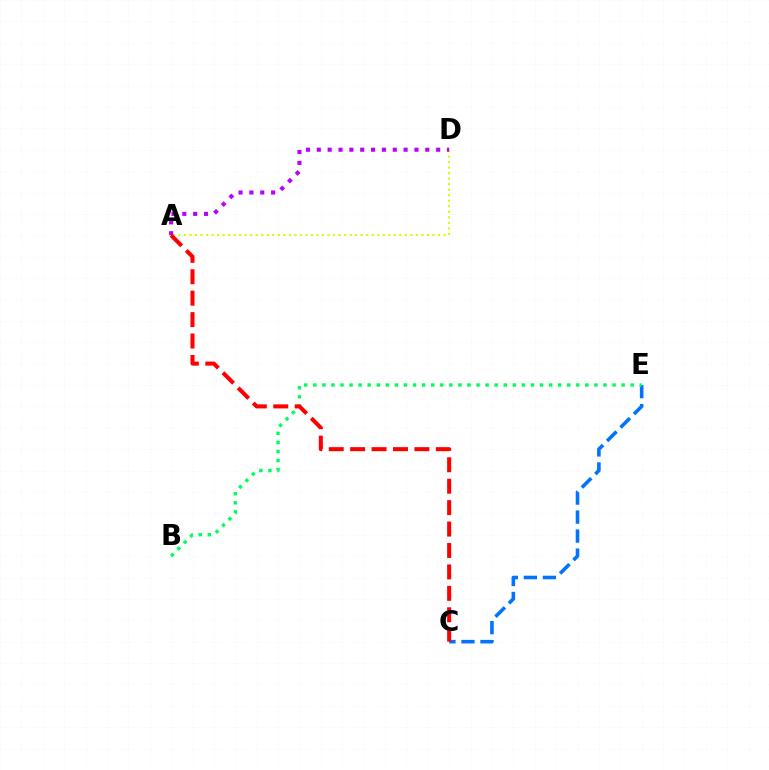{('C', 'E'): [{'color': '#0074ff', 'line_style': 'dashed', 'thickness': 2.58}], ('A', 'D'): [{'color': '#d1ff00', 'line_style': 'dotted', 'thickness': 1.5}, {'color': '#b900ff', 'line_style': 'dotted', 'thickness': 2.95}], ('B', 'E'): [{'color': '#00ff5c', 'line_style': 'dotted', 'thickness': 2.46}], ('A', 'C'): [{'color': '#ff0000', 'line_style': 'dashed', 'thickness': 2.91}]}